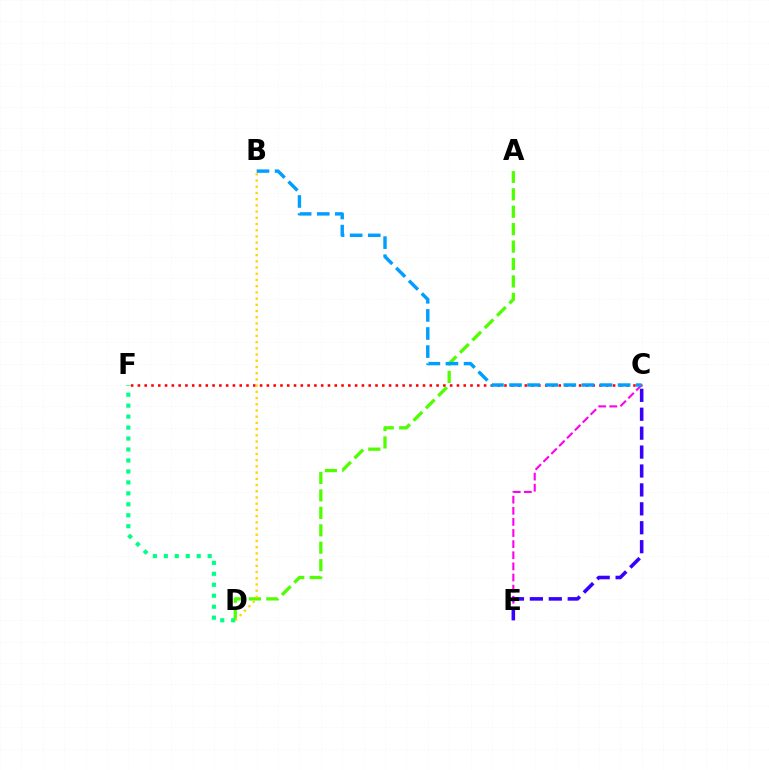{('C', 'F'): [{'color': '#ff0000', 'line_style': 'dotted', 'thickness': 1.84}], ('A', 'D'): [{'color': '#4fff00', 'line_style': 'dashed', 'thickness': 2.37}], ('C', 'E'): [{'color': '#ff00ed', 'line_style': 'dashed', 'thickness': 1.51}, {'color': '#3700ff', 'line_style': 'dashed', 'thickness': 2.57}], ('B', 'D'): [{'color': '#ffd500', 'line_style': 'dotted', 'thickness': 1.69}], ('D', 'F'): [{'color': '#00ff86', 'line_style': 'dotted', 'thickness': 2.98}], ('B', 'C'): [{'color': '#009eff', 'line_style': 'dashed', 'thickness': 2.46}]}